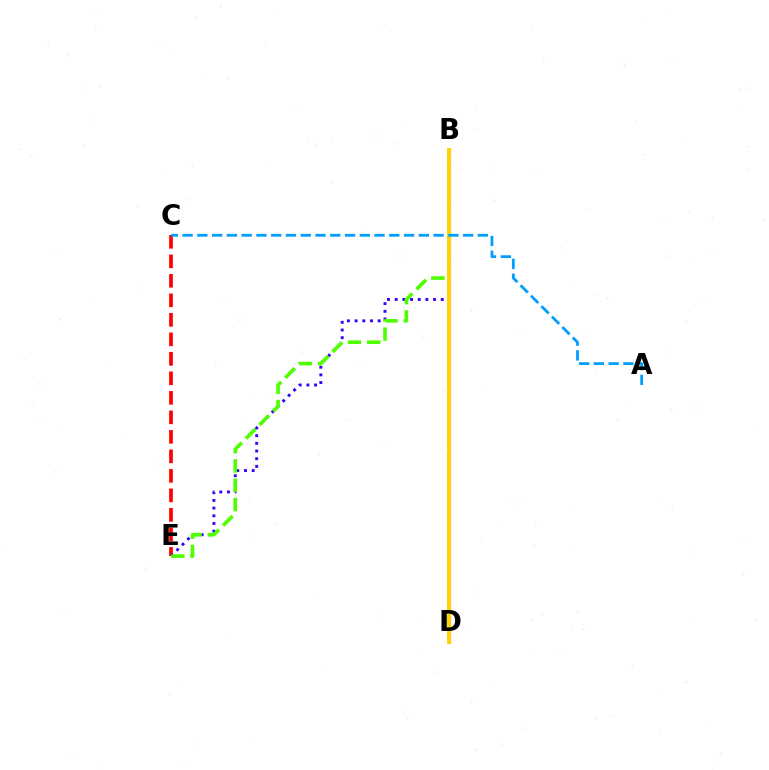{('C', 'E'): [{'color': '#ff0000', 'line_style': 'dashed', 'thickness': 2.65}], ('B', 'D'): [{'color': '#00ff86', 'line_style': 'dotted', 'thickness': 1.96}, {'color': '#ff00ed', 'line_style': 'solid', 'thickness': 2.26}, {'color': '#ffd500', 'line_style': 'solid', 'thickness': 2.85}], ('B', 'E'): [{'color': '#3700ff', 'line_style': 'dotted', 'thickness': 2.09}, {'color': '#4fff00', 'line_style': 'dashed', 'thickness': 2.62}], ('A', 'C'): [{'color': '#009eff', 'line_style': 'dashed', 'thickness': 2.01}]}